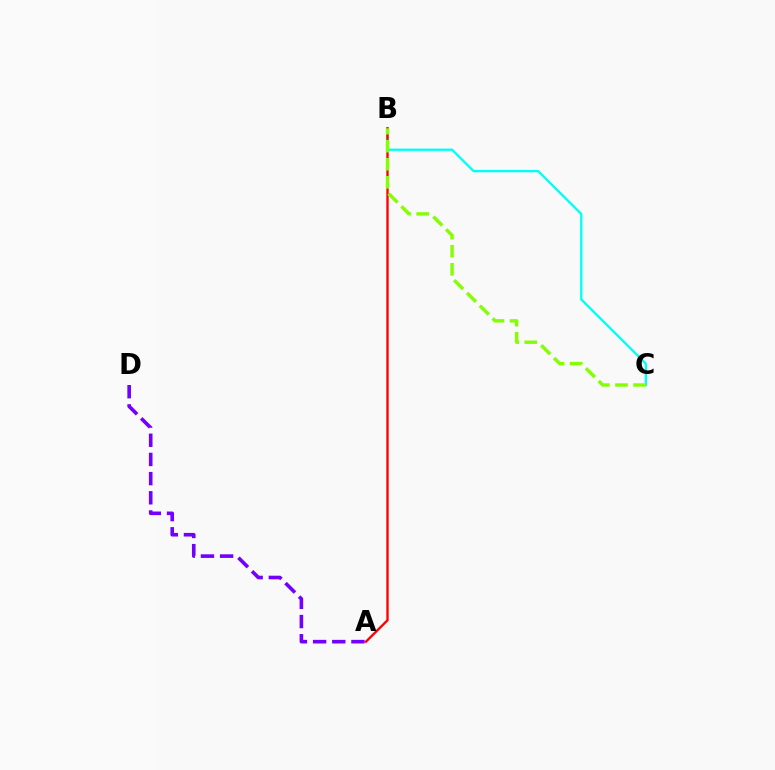{('B', 'C'): [{'color': '#00fff6', 'line_style': 'solid', 'thickness': 1.67}, {'color': '#84ff00', 'line_style': 'dashed', 'thickness': 2.45}], ('A', 'D'): [{'color': '#7200ff', 'line_style': 'dashed', 'thickness': 2.61}], ('A', 'B'): [{'color': '#ff0000', 'line_style': 'solid', 'thickness': 1.69}]}